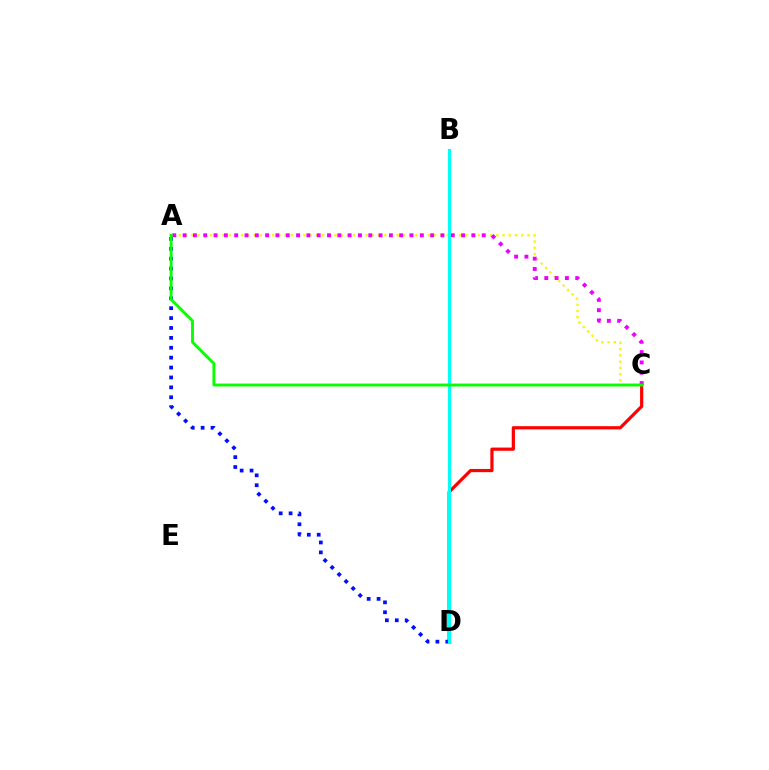{('A', 'D'): [{'color': '#0010ff', 'line_style': 'dotted', 'thickness': 2.69}], ('A', 'C'): [{'color': '#fcf500', 'line_style': 'dotted', 'thickness': 1.69}, {'color': '#ee00ff', 'line_style': 'dotted', 'thickness': 2.8}, {'color': '#08ff00', 'line_style': 'solid', 'thickness': 2.08}], ('C', 'D'): [{'color': '#ff0000', 'line_style': 'solid', 'thickness': 2.31}], ('B', 'D'): [{'color': '#00fff6', 'line_style': 'solid', 'thickness': 2.24}]}